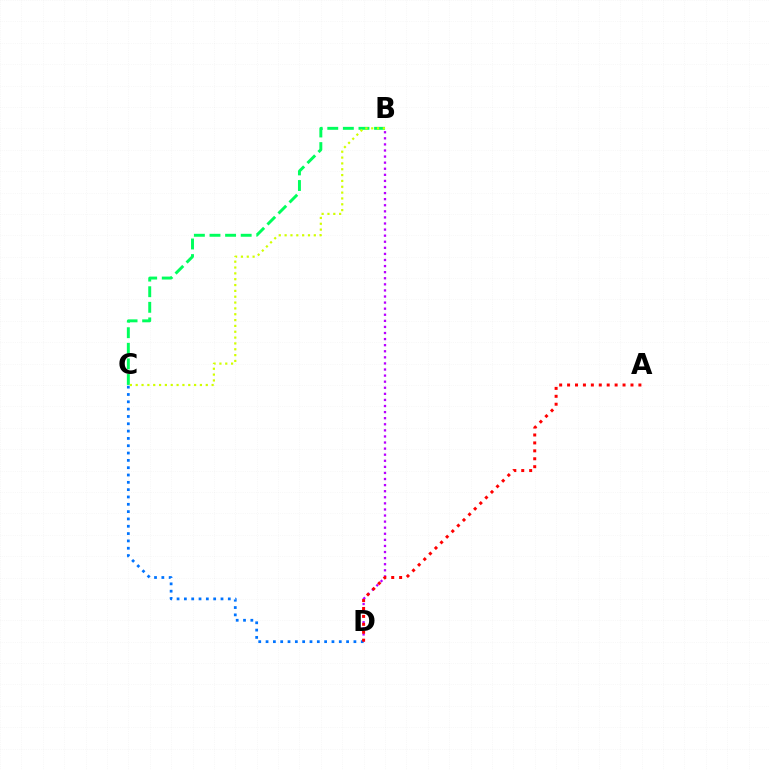{('B', 'C'): [{'color': '#00ff5c', 'line_style': 'dashed', 'thickness': 2.12}, {'color': '#d1ff00', 'line_style': 'dotted', 'thickness': 1.59}], ('B', 'D'): [{'color': '#b900ff', 'line_style': 'dotted', 'thickness': 1.65}], ('C', 'D'): [{'color': '#0074ff', 'line_style': 'dotted', 'thickness': 1.99}], ('A', 'D'): [{'color': '#ff0000', 'line_style': 'dotted', 'thickness': 2.15}]}